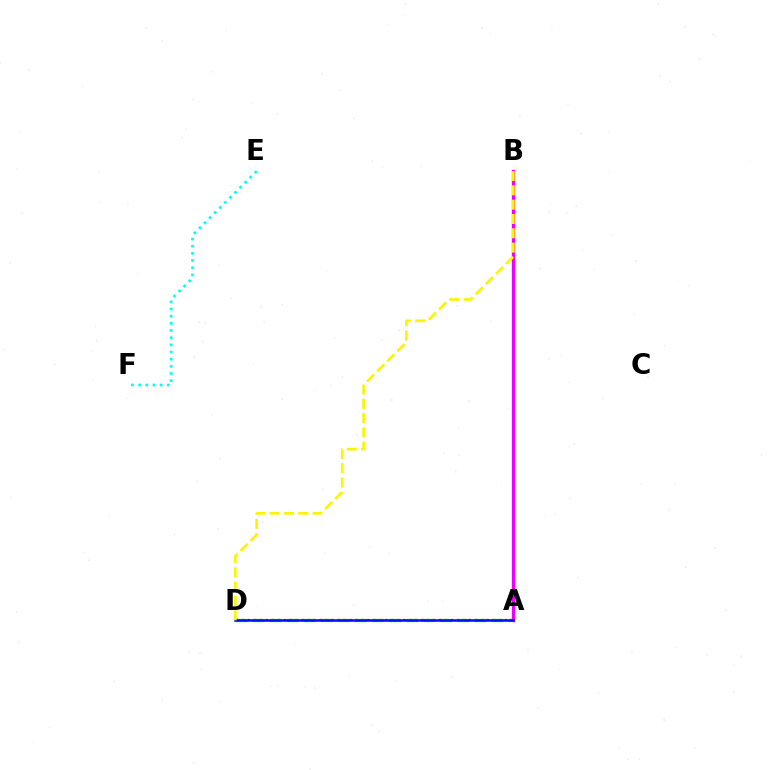{('A', 'B'): [{'color': '#ee00ff', 'line_style': 'solid', 'thickness': 2.36}], ('E', 'F'): [{'color': '#00fff6', 'line_style': 'dotted', 'thickness': 1.95}], ('A', 'D'): [{'color': '#ff0000', 'line_style': 'dotted', 'thickness': 1.62}, {'color': '#08ff00', 'line_style': 'dashed', 'thickness': 2.32}, {'color': '#0010ff', 'line_style': 'solid', 'thickness': 1.83}], ('B', 'D'): [{'color': '#fcf500', 'line_style': 'dashed', 'thickness': 1.94}]}